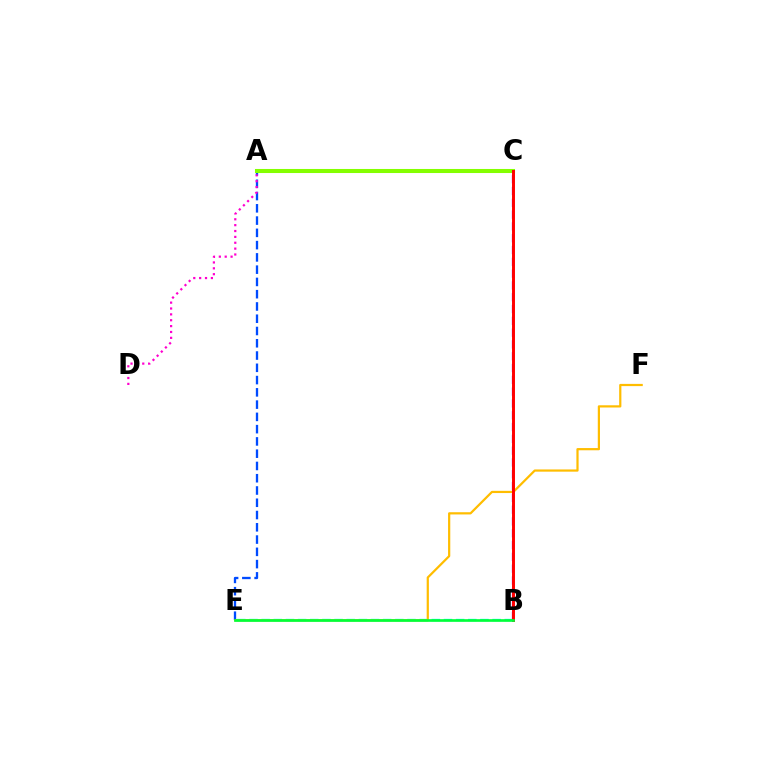{('B', 'E'): [{'color': '#00fff6', 'line_style': 'dashed', 'thickness': 1.65}, {'color': '#00ff39', 'line_style': 'solid', 'thickness': 1.92}], ('A', 'E'): [{'color': '#004bff', 'line_style': 'dashed', 'thickness': 1.67}], ('A', 'C'): [{'color': '#84ff00', 'line_style': 'solid', 'thickness': 2.93}], ('A', 'D'): [{'color': '#ff00cf', 'line_style': 'dotted', 'thickness': 1.59}], ('B', 'C'): [{'color': '#7200ff', 'line_style': 'dashed', 'thickness': 1.6}, {'color': '#ff0000', 'line_style': 'solid', 'thickness': 2.13}], ('E', 'F'): [{'color': '#ffbd00', 'line_style': 'solid', 'thickness': 1.59}]}